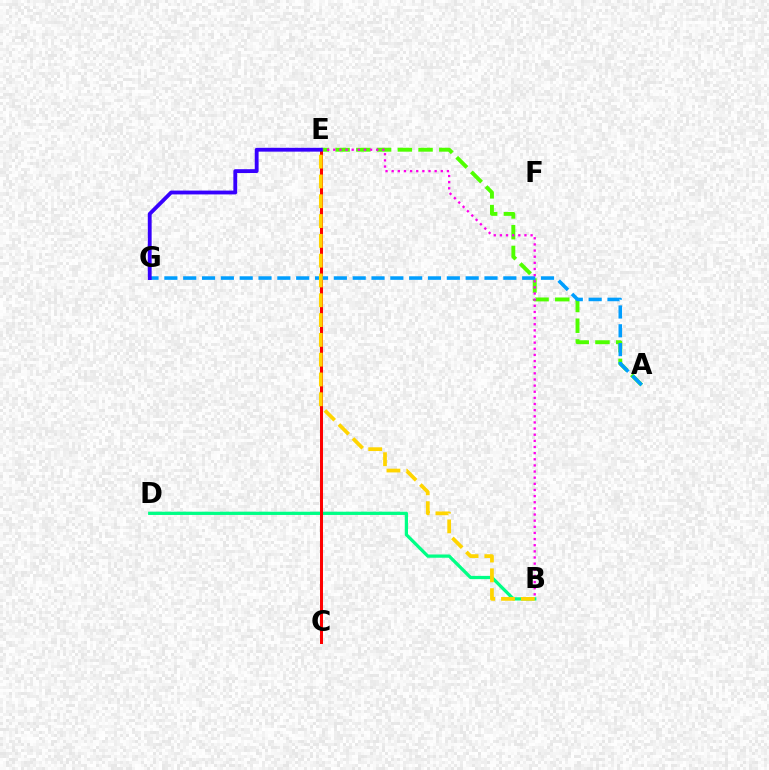{('B', 'D'): [{'color': '#00ff86', 'line_style': 'solid', 'thickness': 2.34}], ('A', 'E'): [{'color': '#4fff00', 'line_style': 'dashed', 'thickness': 2.82}], ('C', 'E'): [{'color': '#ff0000', 'line_style': 'solid', 'thickness': 2.17}], ('A', 'G'): [{'color': '#009eff', 'line_style': 'dashed', 'thickness': 2.56}], ('B', 'E'): [{'color': '#ff00ed', 'line_style': 'dotted', 'thickness': 1.67}, {'color': '#ffd500', 'line_style': 'dashed', 'thickness': 2.69}], ('E', 'G'): [{'color': '#3700ff', 'line_style': 'solid', 'thickness': 2.76}]}